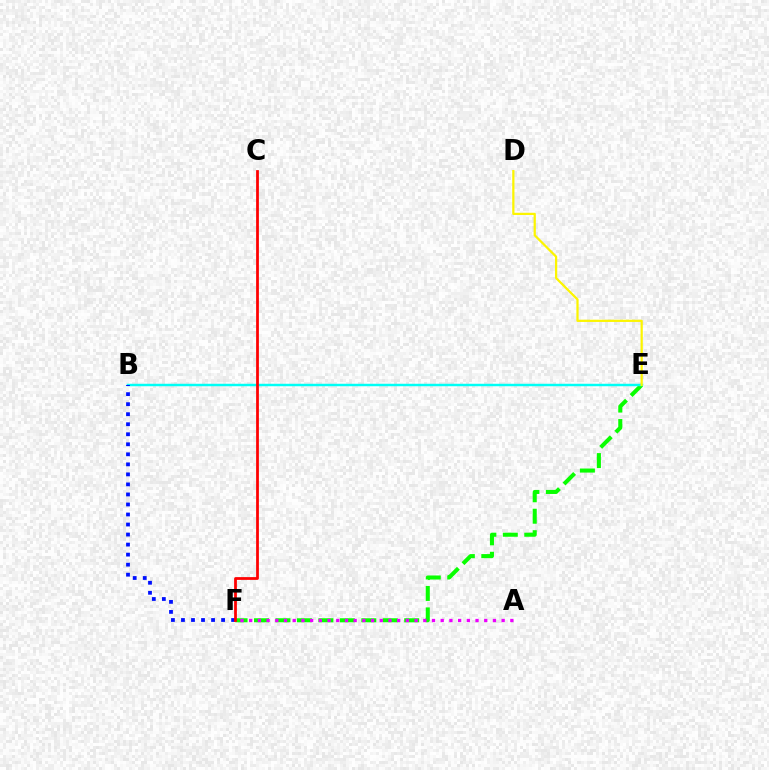{('E', 'F'): [{'color': '#08ff00', 'line_style': 'dashed', 'thickness': 2.91}], ('B', 'E'): [{'color': '#00fff6', 'line_style': 'solid', 'thickness': 1.77}], ('B', 'F'): [{'color': '#0010ff', 'line_style': 'dotted', 'thickness': 2.72}], ('C', 'F'): [{'color': '#ff0000', 'line_style': 'solid', 'thickness': 1.99}], ('D', 'E'): [{'color': '#fcf500', 'line_style': 'solid', 'thickness': 1.61}], ('A', 'F'): [{'color': '#ee00ff', 'line_style': 'dotted', 'thickness': 2.37}]}